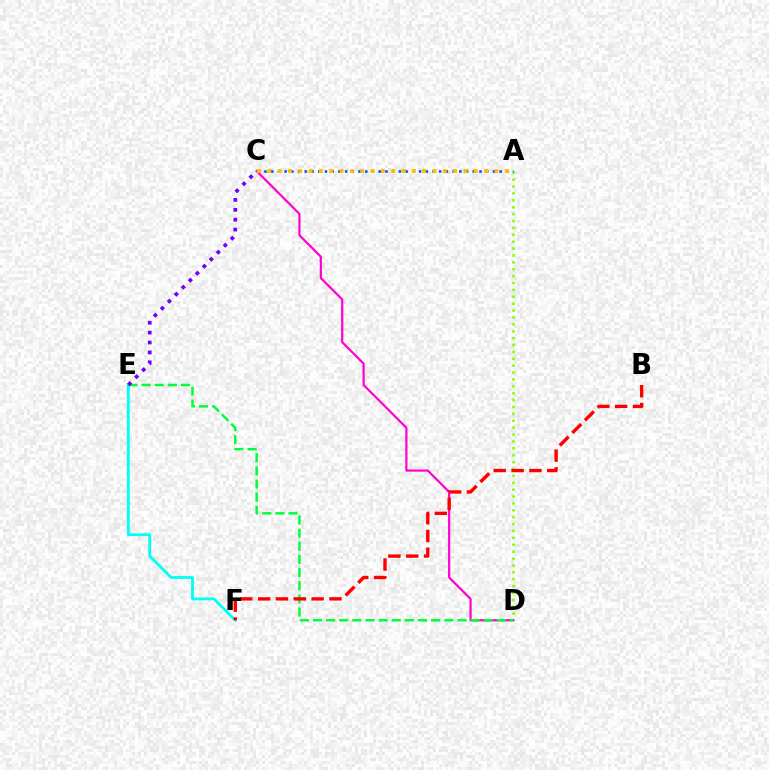{('A', 'D'): [{'color': '#84ff00', 'line_style': 'dotted', 'thickness': 1.87}], ('A', 'C'): [{'color': '#004bff', 'line_style': 'dotted', 'thickness': 1.83}, {'color': '#ffbd00', 'line_style': 'dotted', 'thickness': 2.81}], ('C', 'D'): [{'color': '#ff00cf', 'line_style': 'solid', 'thickness': 1.58}], ('E', 'F'): [{'color': '#00fff6', 'line_style': 'solid', 'thickness': 2.03}], ('D', 'E'): [{'color': '#00ff39', 'line_style': 'dashed', 'thickness': 1.78}], ('B', 'F'): [{'color': '#ff0000', 'line_style': 'dashed', 'thickness': 2.42}], ('C', 'E'): [{'color': '#7200ff', 'line_style': 'dotted', 'thickness': 2.69}]}